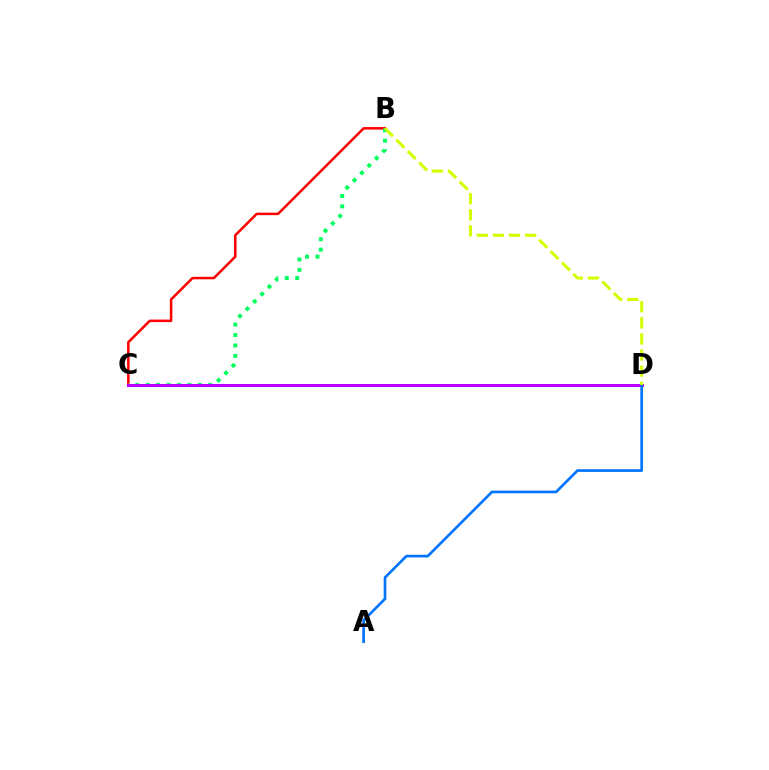{('B', 'C'): [{'color': '#ff0000', 'line_style': 'solid', 'thickness': 1.81}, {'color': '#00ff5c', 'line_style': 'dotted', 'thickness': 2.83}], ('C', 'D'): [{'color': '#b900ff', 'line_style': 'solid', 'thickness': 2.16}], ('A', 'D'): [{'color': '#0074ff', 'line_style': 'solid', 'thickness': 1.92}], ('B', 'D'): [{'color': '#d1ff00', 'line_style': 'dashed', 'thickness': 2.19}]}